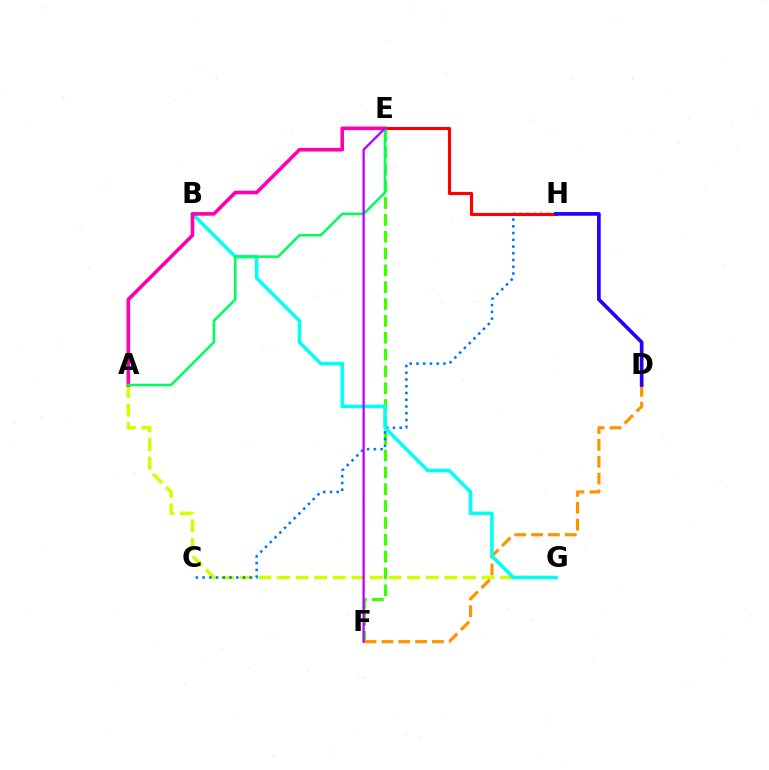{('E', 'F'): [{'color': '#3dff00', 'line_style': 'dashed', 'thickness': 2.29}, {'color': '#b900ff', 'line_style': 'solid', 'thickness': 1.65}], ('A', 'G'): [{'color': '#d1ff00', 'line_style': 'dashed', 'thickness': 2.53}], ('C', 'H'): [{'color': '#0074ff', 'line_style': 'dotted', 'thickness': 1.83}], ('D', 'F'): [{'color': '#ff9400', 'line_style': 'dashed', 'thickness': 2.29}], ('E', 'H'): [{'color': '#ff0000', 'line_style': 'solid', 'thickness': 2.25}], ('B', 'G'): [{'color': '#00fff6', 'line_style': 'solid', 'thickness': 2.55}], ('A', 'E'): [{'color': '#ff00ac', 'line_style': 'solid', 'thickness': 2.6}, {'color': '#00ff5c', 'line_style': 'solid', 'thickness': 1.84}], ('D', 'H'): [{'color': '#2500ff', 'line_style': 'solid', 'thickness': 2.65}]}